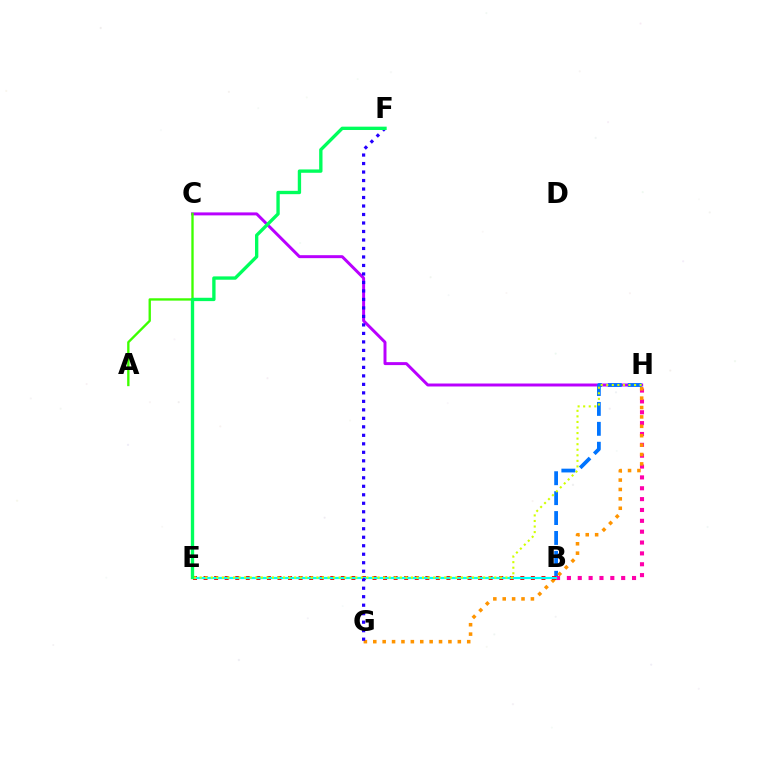{('C', 'H'): [{'color': '#b900ff', 'line_style': 'solid', 'thickness': 2.14}], ('B', 'H'): [{'color': '#0074ff', 'line_style': 'dashed', 'thickness': 2.71}, {'color': '#ff00ac', 'line_style': 'dotted', 'thickness': 2.95}], ('G', 'H'): [{'color': '#ff9400', 'line_style': 'dotted', 'thickness': 2.55}], ('B', 'E'): [{'color': '#ff0000', 'line_style': 'dotted', 'thickness': 2.87}, {'color': '#00fff6', 'line_style': 'solid', 'thickness': 1.61}], ('F', 'G'): [{'color': '#2500ff', 'line_style': 'dotted', 'thickness': 2.31}], ('E', 'H'): [{'color': '#d1ff00', 'line_style': 'dotted', 'thickness': 1.51}], ('A', 'C'): [{'color': '#3dff00', 'line_style': 'solid', 'thickness': 1.69}], ('E', 'F'): [{'color': '#00ff5c', 'line_style': 'solid', 'thickness': 2.4}]}